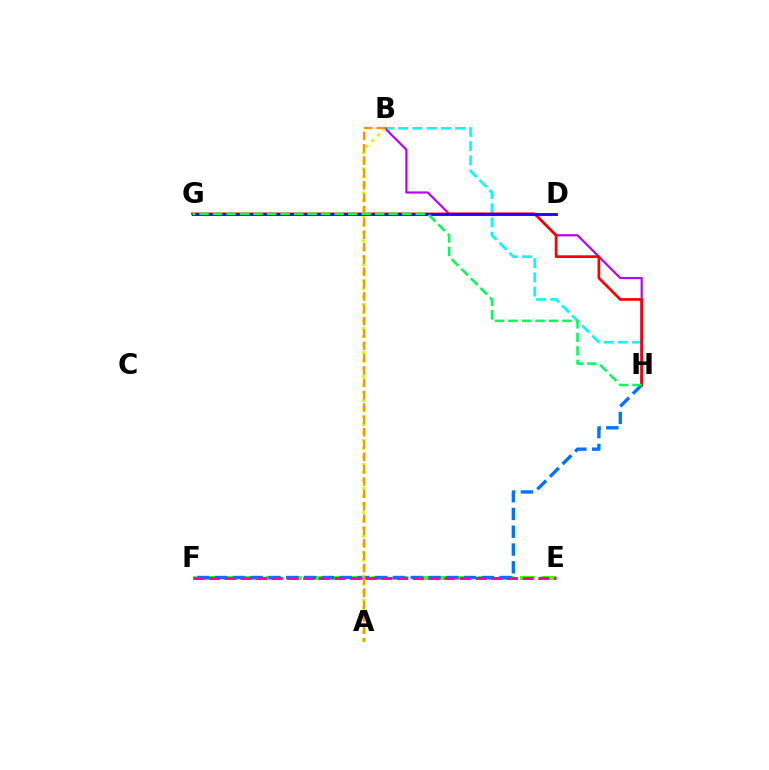{('E', 'F'): [{'color': '#3dff00', 'line_style': 'dashed', 'thickness': 2.88}, {'color': '#ff00ac', 'line_style': 'dashed', 'thickness': 2.13}], ('B', 'H'): [{'color': '#00fff6', 'line_style': 'dashed', 'thickness': 1.93}, {'color': '#b900ff', 'line_style': 'solid', 'thickness': 1.57}], ('F', 'H'): [{'color': '#0074ff', 'line_style': 'dashed', 'thickness': 2.42}], ('G', 'H'): [{'color': '#ff0000', 'line_style': 'solid', 'thickness': 1.96}, {'color': '#00ff5c', 'line_style': 'dashed', 'thickness': 1.84}], ('A', 'B'): [{'color': '#d1ff00', 'line_style': 'dotted', 'thickness': 2.17}, {'color': '#ff9400', 'line_style': 'dashed', 'thickness': 1.68}], ('D', 'G'): [{'color': '#2500ff', 'line_style': 'solid', 'thickness': 2.07}]}